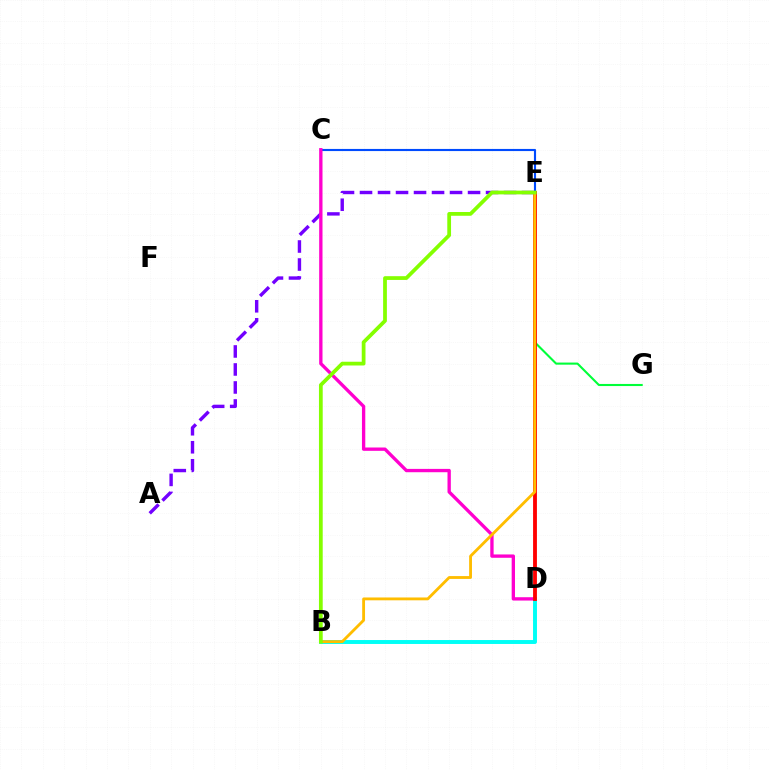{('A', 'E'): [{'color': '#7200ff', 'line_style': 'dashed', 'thickness': 2.45}], ('C', 'E'): [{'color': '#004bff', 'line_style': 'solid', 'thickness': 1.54}], ('E', 'G'): [{'color': '#00ff39', 'line_style': 'solid', 'thickness': 1.51}], ('C', 'D'): [{'color': '#ff00cf', 'line_style': 'solid', 'thickness': 2.4}], ('B', 'D'): [{'color': '#00fff6', 'line_style': 'solid', 'thickness': 2.83}], ('D', 'E'): [{'color': '#ff0000', 'line_style': 'solid', 'thickness': 2.76}], ('B', 'E'): [{'color': '#ffbd00', 'line_style': 'solid', 'thickness': 2.04}, {'color': '#84ff00', 'line_style': 'solid', 'thickness': 2.7}]}